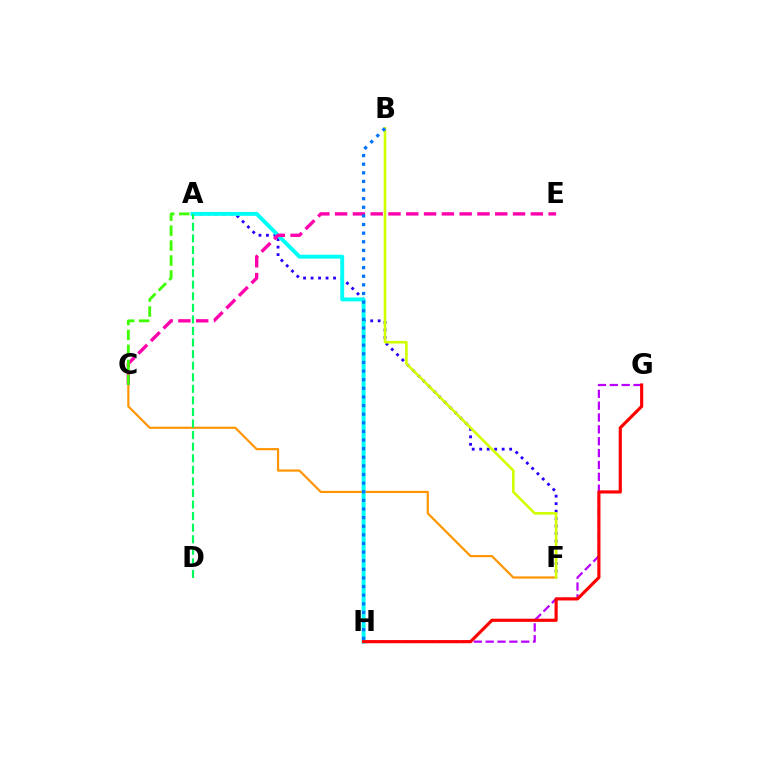{('C', 'F'): [{'color': '#ff9400', 'line_style': 'solid', 'thickness': 1.57}], ('A', 'F'): [{'color': '#2500ff', 'line_style': 'dotted', 'thickness': 2.03}], ('G', 'H'): [{'color': '#b900ff', 'line_style': 'dashed', 'thickness': 1.61}, {'color': '#ff0000', 'line_style': 'solid', 'thickness': 2.27}], ('A', 'H'): [{'color': '#00fff6', 'line_style': 'solid', 'thickness': 2.81}], ('C', 'E'): [{'color': '#ff00ac', 'line_style': 'dashed', 'thickness': 2.42}], ('B', 'F'): [{'color': '#d1ff00', 'line_style': 'solid', 'thickness': 1.88}], ('B', 'H'): [{'color': '#0074ff', 'line_style': 'dotted', 'thickness': 2.34}], ('A', 'C'): [{'color': '#3dff00', 'line_style': 'dashed', 'thickness': 2.03}], ('A', 'D'): [{'color': '#00ff5c', 'line_style': 'dashed', 'thickness': 1.57}]}